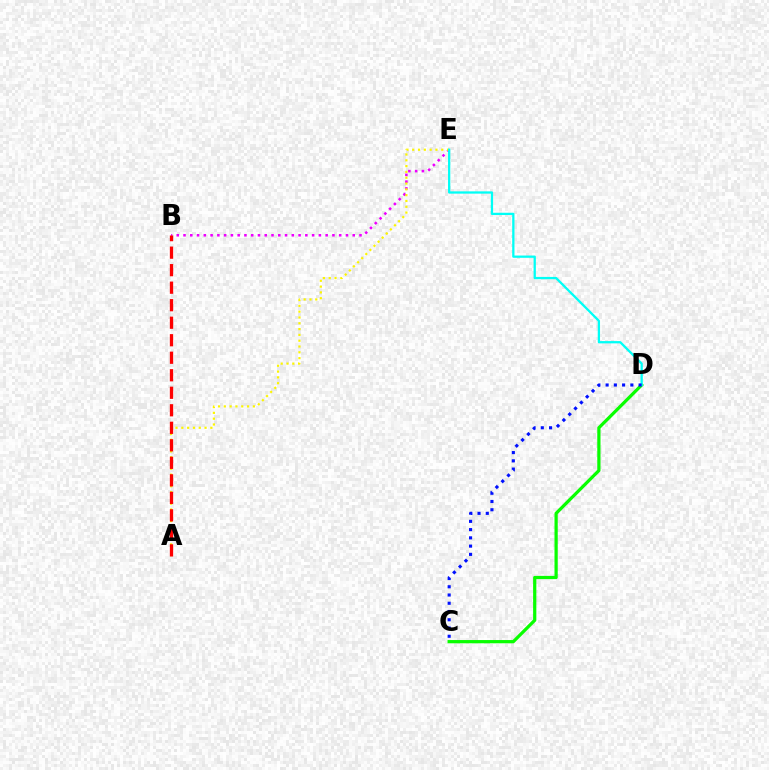{('B', 'E'): [{'color': '#ee00ff', 'line_style': 'dotted', 'thickness': 1.84}], ('A', 'E'): [{'color': '#fcf500', 'line_style': 'dotted', 'thickness': 1.58}], ('C', 'D'): [{'color': '#08ff00', 'line_style': 'solid', 'thickness': 2.32}, {'color': '#0010ff', 'line_style': 'dotted', 'thickness': 2.24}], ('A', 'B'): [{'color': '#ff0000', 'line_style': 'dashed', 'thickness': 2.38}], ('D', 'E'): [{'color': '#00fff6', 'line_style': 'solid', 'thickness': 1.64}]}